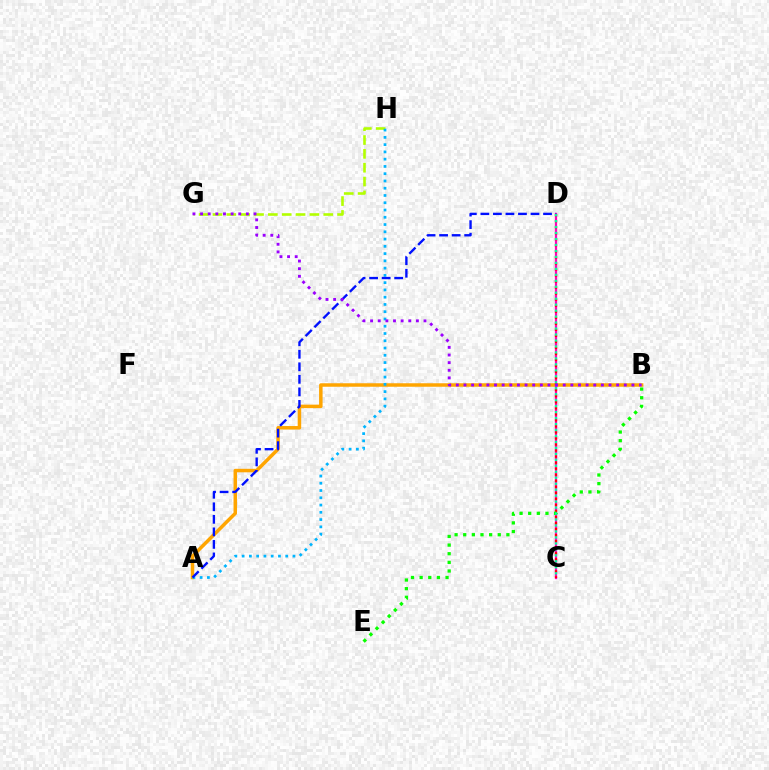{('G', 'H'): [{'color': '#b3ff00', 'line_style': 'dashed', 'thickness': 1.88}], ('A', 'B'): [{'color': '#ffa500', 'line_style': 'solid', 'thickness': 2.52}], ('C', 'D'): [{'color': '#ff00bd', 'line_style': 'solid', 'thickness': 1.62}, {'color': '#ff0000', 'line_style': 'dotted', 'thickness': 1.64}, {'color': '#00ff9d', 'line_style': 'dotted', 'thickness': 1.62}], ('A', 'H'): [{'color': '#00b5ff', 'line_style': 'dotted', 'thickness': 1.97}], ('A', 'D'): [{'color': '#0010ff', 'line_style': 'dashed', 'thickness': 1.7}], ('B', 'E'): [{'color': '#08ff00', 'line_style': 'dotted', 'thickness': 2.35}], ('B', 'G'): [{'color': '#9b00ff', 'line_style': 'dotted', 'thickness': 2.07}]}